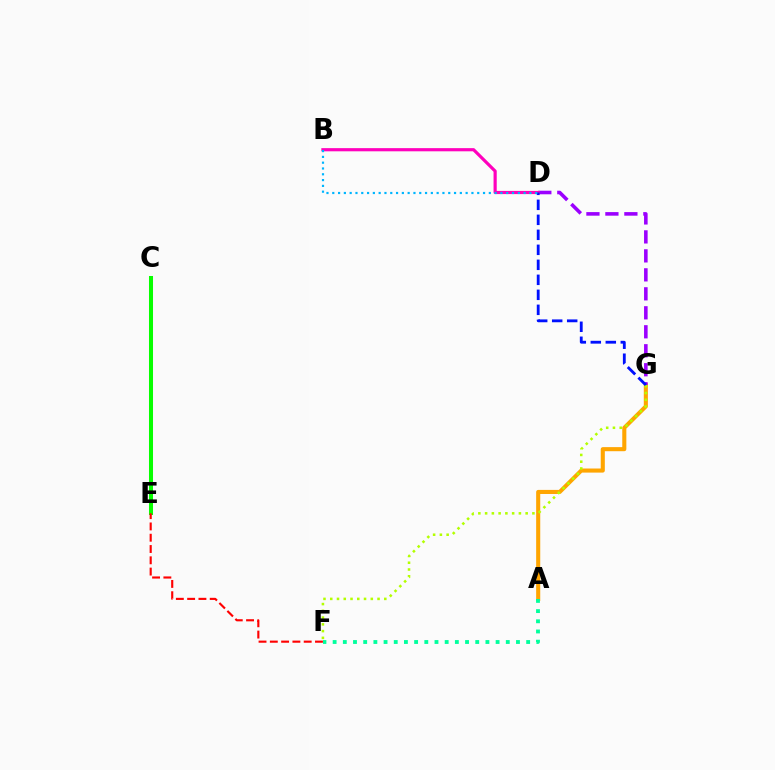{('A', 'G'): [{'color': '#ffa500', 'line_style': 'solid', 'thickness': 2.94}], ('C', 'E'): [{'color': '#08ff00', 'line_style': 'solid', 'thickness': 2.91}], ('E', 'F'): [{'color': '#ff0000', 'line_style': 'dashed', 'thickness': 1.53}], ('D', 'G'): [{'color': '#9b00ff', 'line_style': 'dashed', 'thickness': 2.58}, {'color': '#0010ff', 'line_style': 'dashed', 'thickness': 2.04}], ('F', 'G'): [{'color': '#b3ff00', 'line_style': 'dotted', 'thickness': 1.84}], ('B', 'D'): [{'color': '#ff00bd', 'line_style': 'solid', 'thickness': 2.28}, {'color': '#00b5ff', 'line_style': 'dotted', 'thickness': 1.58}], ('A', 'F'): [{'color': '#00ff9d', 'line_style': 'dotted', 'thickness': 2.77}]}